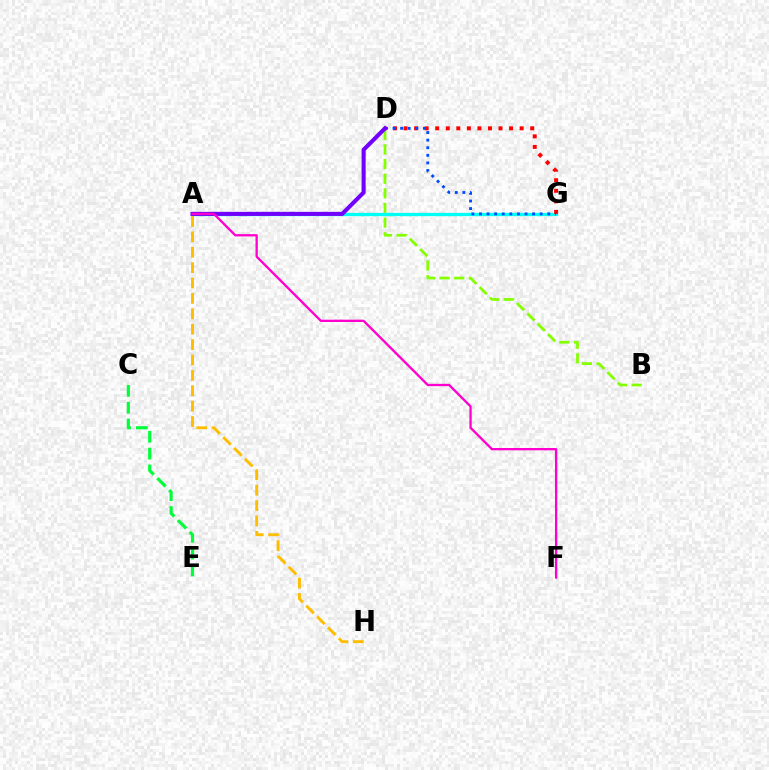{('B', 'D'): [{'color': '#84ff00', 'line_style': 'dashed', 'thickness': 1.99}], ('A', 'G'): [{'color': '#00fff6', 'line_style': 'solid', 'thickness': 2.37}], ('D', 'G'): [{'color': '#ff0000', 'line_style': 'dotted', 'thickness': 2.87}, {'color': '#004bff', 'line_style': 'dotted', 'thickness': 2.06}], ('C', 'E'): [{'color': '#00ff39', 'line_style': 'dashed', 'thickness': 2.28}], ('A', 'D'): [{'color': '#7200ff', 'line_style': 'solid', 'thickness': 2.94}], ('A', 'F'): [{'color': '#ff00cf', 'line_style': 'solid', 'thickness': 1.67}], ('A', 'H'): [{'color': '#ffbd00', 'line_style': 'dashed', 'thickness': 2.09}]}